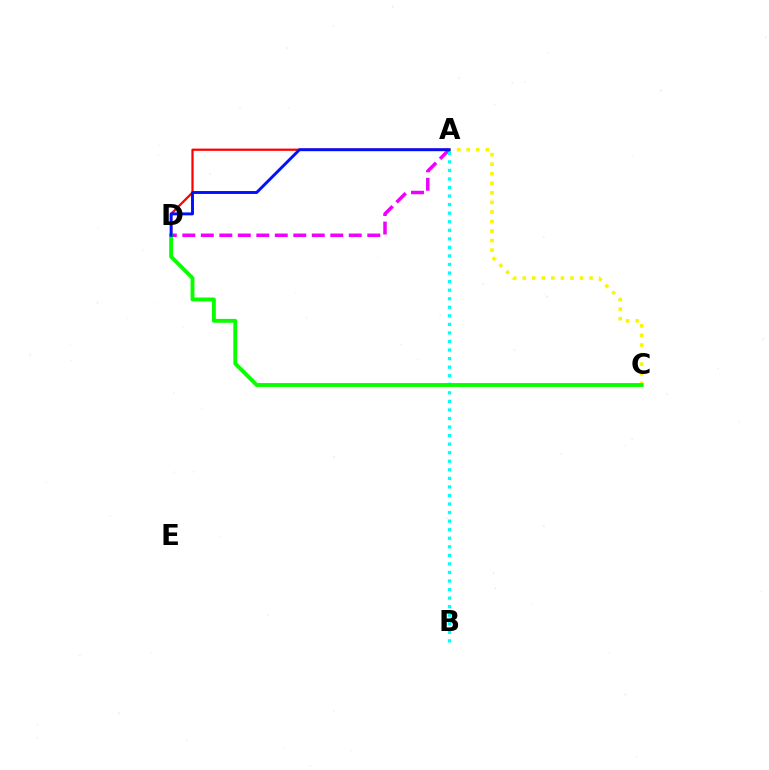{('A', 'D'): [{'color': '#ff0000', 'line_style': 'solid', 'thickness': 1.62}, {'color': '#ee00ff', 'line_style': 'dashed', 'thickness': 2.51}, {'color': '#0010ff', 'line_style': 'solid', 'thickness': 2.11}], ('A', 'C'): [{'color': '#fcf500', 'line_style': 'dotted', 'thickness': 2.59}], ('A', 'B'): [{'color': '#00fff6', 'line_style': 'dotted', 'thickness': 2.32}], ('C', 'D'): [{'color': '#08ff00', 'line_style': 'solid', 'thickness': 2.79}]}